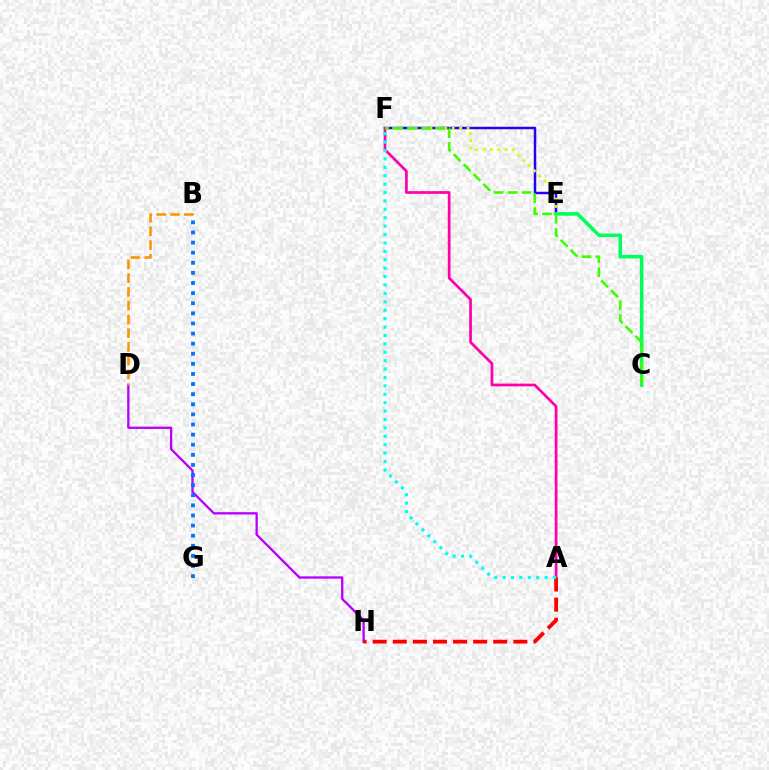{('E', 'F'): [{'color': '#2500ff', 'line_style': 'solid', 'thickness': 1.79}, {'color': '#d1ff00', 'line_style': 'dotted', 'thickness': 2.02}], ('C', 'E'): [{'color': '#00ff5c', 'line_style': 'solid', 'thickness': 2.56}], ('D', 'H'): [{'color': '#b900ff', 'line_style': 'solid', 'thickness': 1.67}], ('A', 'F'): [{'color': '#ff00ac', 'line_style': 'solid', 'thickness': 1.96}, {'color': '#00fff6', 'line_style': 'dotted', 'thickness': 2.28}], ('A', 'H'): [{'color': '#ff0000', 'line_style': 'dashed', 'thickness': 2.73}], ('C', 'F'): [{'color': '#3dff00', 'line_style': 'dashed', 'thickness': 1.9}], ('B', 'D'): [{'color': '#ff9400', 'line_style': 'dashed', 'thickness': 1.87}], ('B', 'G'): [{'color': '#0074ff', 'line_style': 'dotted', 'thickness': 2.75}]}